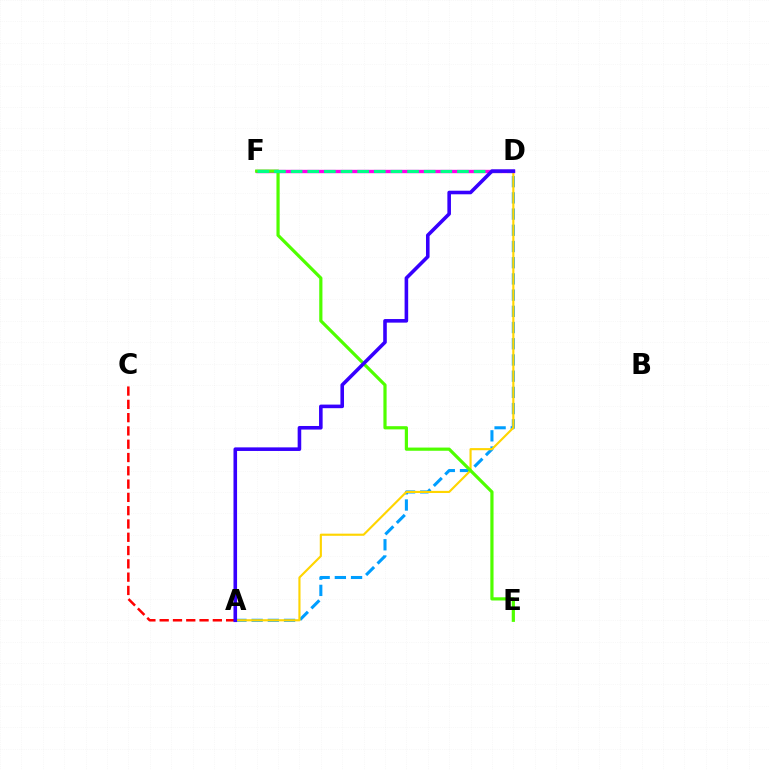{('A', 'D'): [{'color': '#009eff', 'line_style': 'dashed', 'thickness': 2.2}, {'color': '#ffd500', 'line_style': 'solid', 'thickness': 1.54}, {'color': '#3700ff', 'line_style': 'solid', 'thickness': 2.58}], ('D', 'F'): [{'color': '#ff00ed', 'line_style': 'solid', 'thickness': 2.43}, {'color': '#00ff86', 'line_style': 'dashed', 'thickness': 2.26}], ('E', 'F'): [{'color': '#4fff00', 'line_style': 'solid', 'thickness': 2.3}], ('A', 'C'): [{'color': '#ff0000', 'line_style': 'dashed', 'thickness': 1.81}]}